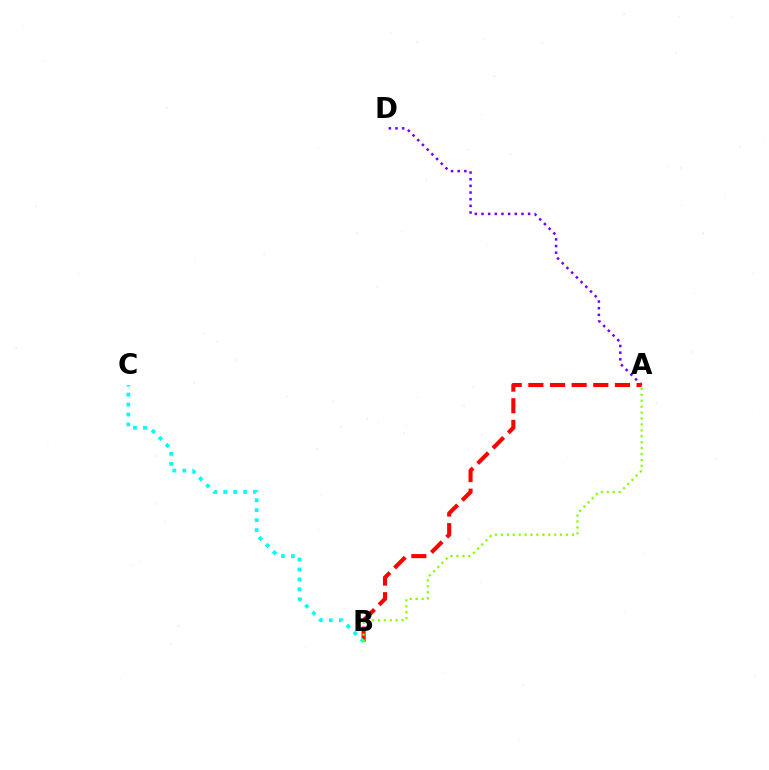{('A', 'D'): [{'color': '#7200ff', 'line_style': 'dotted', 'thickness': 1.81}], ('A', 'B'): [{'color': '#ff0000', 'line_style': 'dashed', 'thickness': 2.94}, {'color': '#84ff00', 'line_style': 'dotted', 'thickness': 1.61}], ('B', 'C'): [{'color': '#00fff6', 'line_style': 'dotted', 'thickness': 2.7}]}